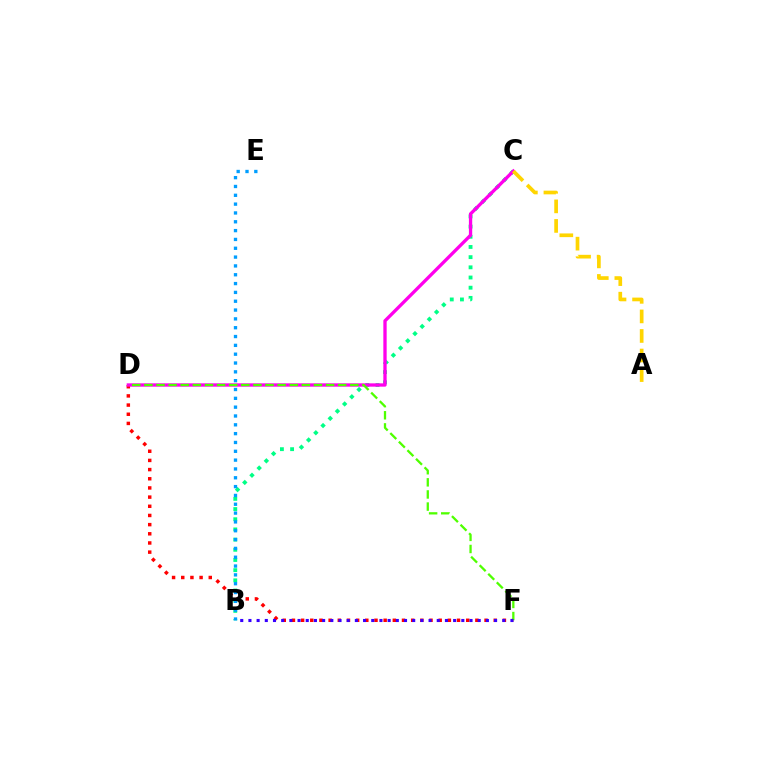{('B', 'C'): [{'color': '#00ff86', 'line_style': 'dotted', 'thickness': 2.77}], ('D', 'F'): [{'color': '#ff0000', 'line_style': 'dotted', 'thickness': 2.49}, {'color': '#4fff00', 'line_style': 'dashed', 'thickness': 1.65}], ('C', 'D'): [{'color': '#ff00ed', 'line_style': 'solid', 'thickness': 2.39}], ('A', 'C'): [{'color': '#ffd500', 'line_style': 'dashed', 'thickness': 2.66}], ('B', 'E'): [{'color': '#009eff', 'line_style': 'dotted', 'thickness': 2.4}], ('B', 'F'): [{'color': '#3700ff', 'line_style': 'dotted', 'thickness': 2.22}]}